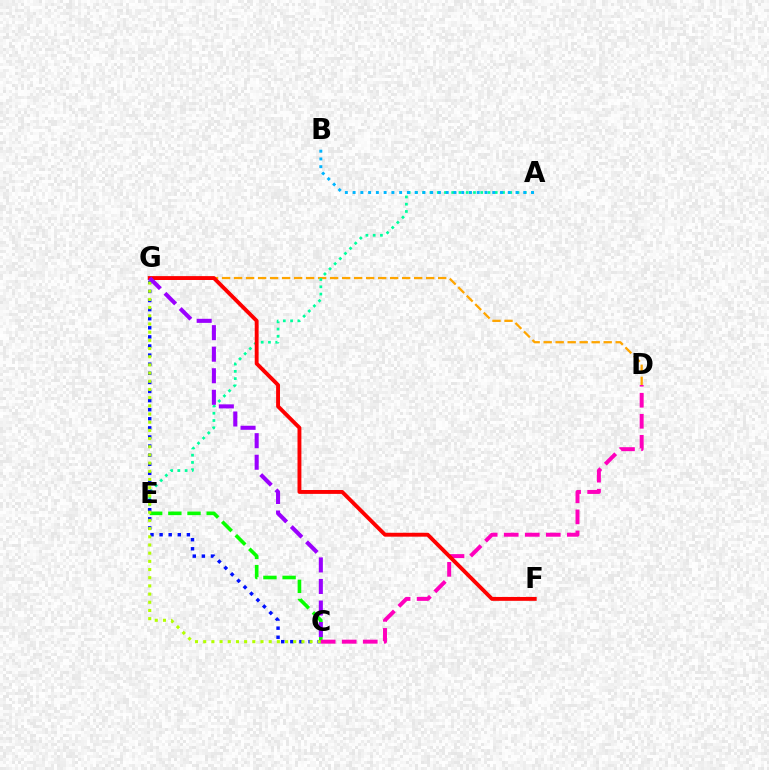{('D', 'G'): [{'color': '#ffa500', 'line_style': 'dashed', 'thickness': 1.63}], ('A', 'E'): [{'color': '#00ff9d', 'line_style': 'dotted', 'thickness': 1.97}], ('C', 'E'): [{'color': '#08ff00', 'line_style': 'dashed', 'thickness': 2.6}], ('C', 'D'): [{'color': '#ff00bd', 'line_style': 'dashed', 'thickness': 2.86}], ('A', 'B'): [{'color': '#00b5ff', 'line_style': 'dotted', 'thickness': 2.11}], ('C', 'G'): [{'color': '#0010ff', 'line_style': 'dotted', 'thickness': 2.47}, {'color': '#b3ff00', 'line_style': 'dotted', 'thickness': 2.22}, {'color': '#9b00ff', 'line_style': 'dashed', 'thickness': 2.93}], ('F', 'G'): [{'color': '#ff0000', 'line_style': 'solid', 'thickness': 2.8}]}